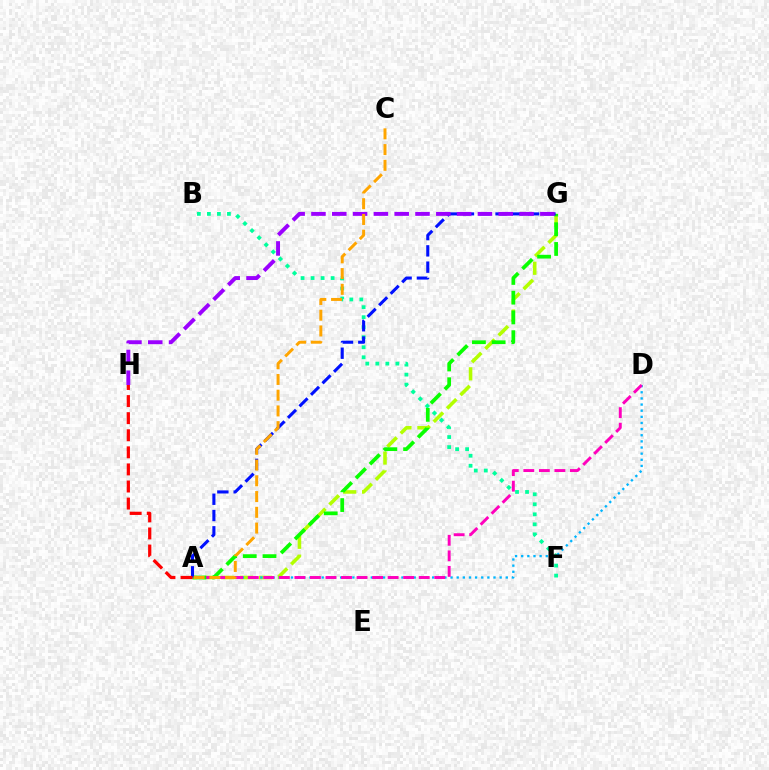{('B', 'F'): [{'color': '#00ff9d', 'line_style': 'dotted', 'thickness': 2.72}], ('A', 'G'): [{'color': '#b3ff00', 'line_style': 'dashed', 'thickness': 2.57}, {'color': '#08ff00', 'line_style': 'dashed', 'thickness': 2.68}, {'color': '#0010ff', 'line_style': 'dashed', 'thickness': 2.21}], ('A', 'D'): [{'color': '#00b5ff', 'line_style': 'dotted', 'thickness': 1.67}, {'color': '#ff00bd', 'line_style': 'dashed', 'thickness': 2.11}], ('G', 'H'): [{'color': '#9b00ff', 'line_style': 'dashed', 'thickness': 2.83}], ('A', 'C'): [{'color': '#ffa500', 'line_style': 'dashed', 'thickness': 2.14}], ('A', 'H'): [{'color': '#ff0000', 'line_style': 'dashed', 'thickness': 2.32}]}